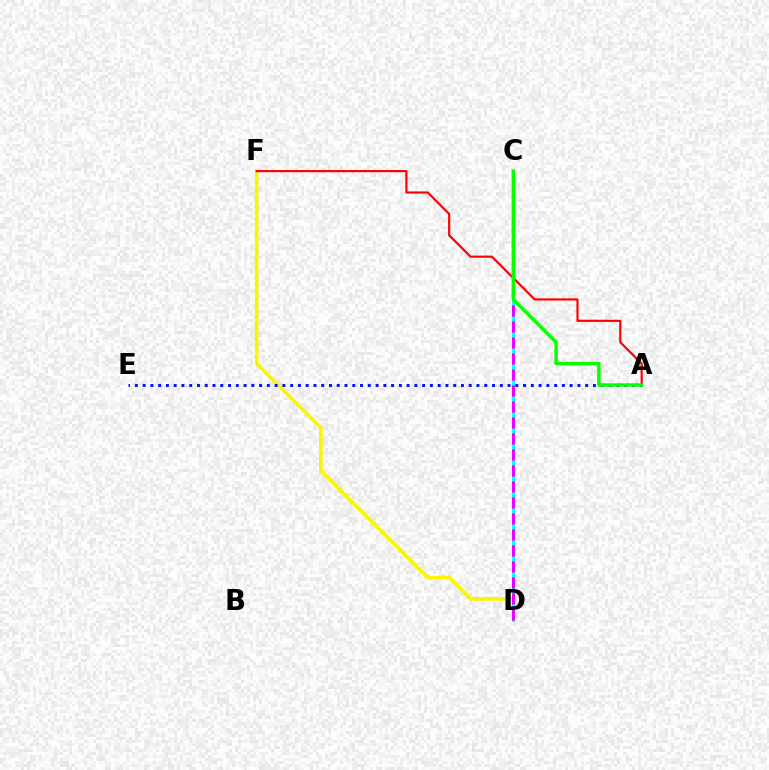{('D', 'F'): [{'color': '#fcf500', 'line_style': 'solid', 'thickness': 2.62}], ('C', 'D'): [{'color': '#00fff6', 'line_style': 'solid', 'thickness': 2.12}, {'color': '#ee00ff', 'line_style': 'dashed', 'thickness': 2.17}], ('A', 'F'): [{'color': '#ff0000', 'line_style': 'solid', 'thickness': 1.56}], ('A', 'E'): [{'color': '#0010ff', 'line_style': 'dotted', 'thickness': 2.11}], ('A', 'C'): [{'color': '#08ff00', 'line_style': 'solid', 'thickness': 2.47}]}